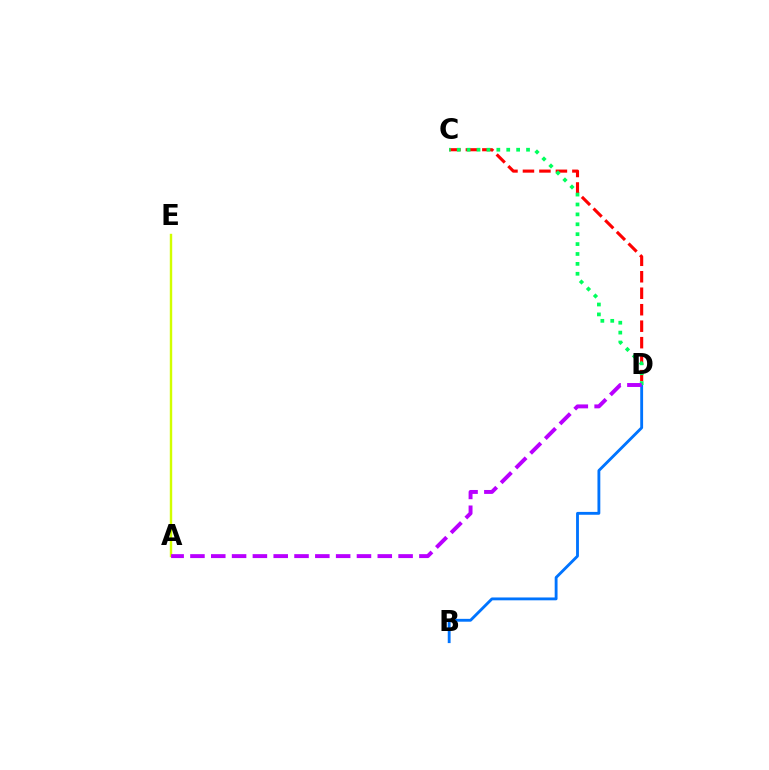{('C', 'D'): [{'color': '#ff0000', 'line_style': 'dashed', 'thickness': 2.24}, {'color': '#00ff5c', 'line_style': 'dotted', 'thickness': 2.69}], ('A', 'E'): [{'color': '#d1ff00', 'line_style': 'solid', 'thickness': 1.74}], ('B', 'D'): [{'color': '#0074ff', 'line_style': 'solid', 'thickness': 2.05}], ('A', 'D'): [{'color': '#b900ff', 'line_style': 'dashed', 'thickness': 2.83}]}